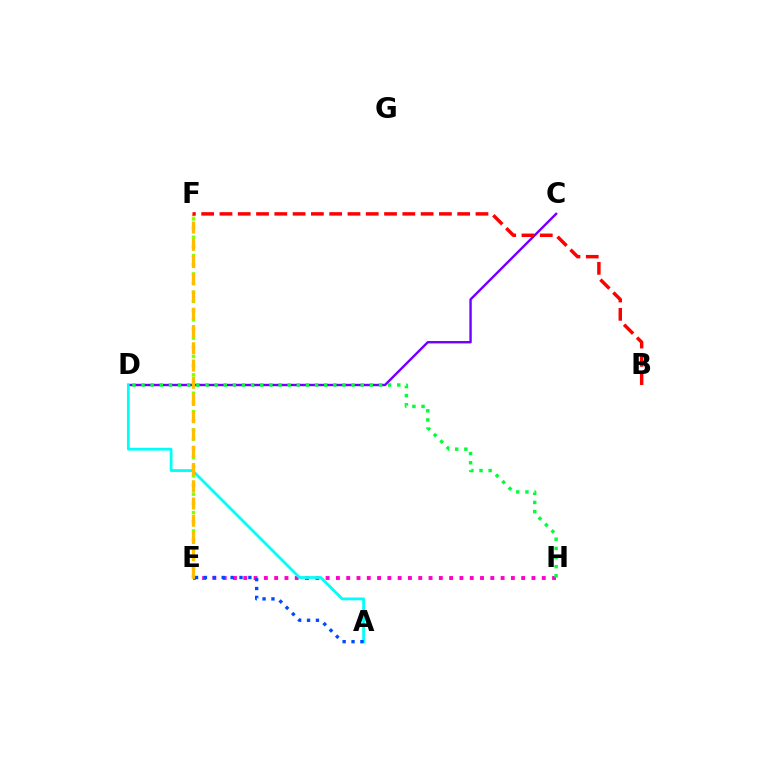{('E', 'H'): [{'color': '#ff00cf', 'line_style': 'dotted', 'thickness': 2.8}], ('E', 'F'): [{'color': '#84ff00', 'line_style': 'dotted', 'thickness': 2.49}, {'color': '#ffbd00', 'line_style': 'dashed', 'thickness': 2.34}], ('C', 'D'): [{'color': '#7200ff', 'line_style': 'solid', 'thickness': 1.73}], ('A', 'D'): [{'color': '#00fff6', 'line_style': 'solid', 'thickness': 2.01}], ('A', 'E'): [{'color': '#004bff', 'line_style': 'dotted', 'thickness': 2.42}], ('D', 'H'): [{'color': '#00ff39', 'line_style': 'dotted', 'thickness': 2.48}], ('B', 'F'): [{'color': '#ff0000', 'line_style': 'dashed', 'thickness': 2.48}]}